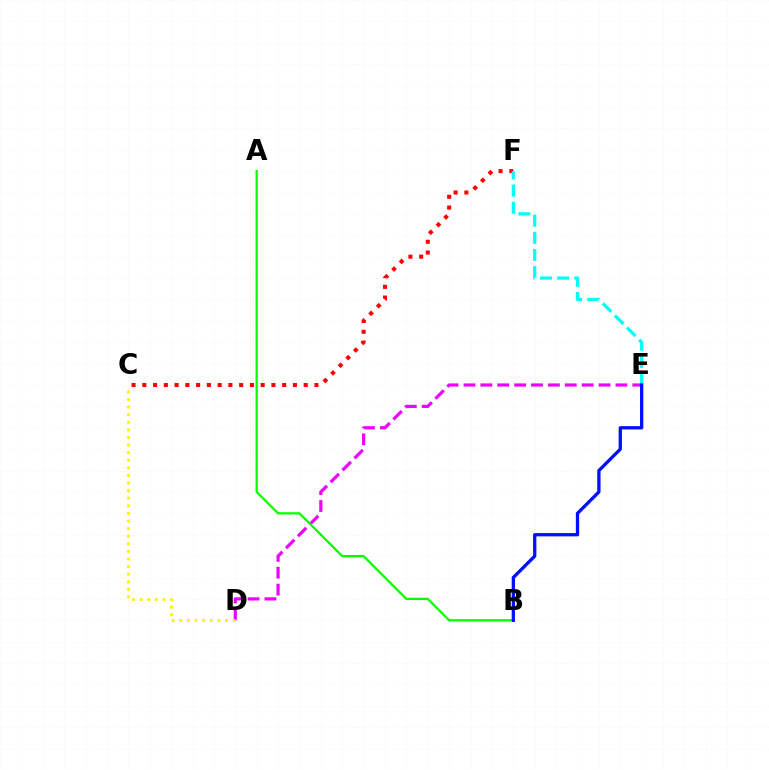{('D', 'E'): [{'color': '#ee00ff', 'line_style': 'dashed', 'thickness': 2.29}], ('A', 'B'): [{'color': '#08ff00', 'line_style': 'solid', 'thickness': 1.63}], ('C', 'D'): [{'color': '#fcf500', 'line_style': 'dotted', 'thickness': 2.06}], ('C', 'F'): [{'color': '#ff0000', 'line_style': 'dotted', 'thickness': 2.92}], ('E', 'F'): [{'color': '#00fff6', 'line_style': 'dashed', 'thickness': 2.33}], ('B', 'E'): [{'color': '#0010ff', 'line_style': 'solid', 'thickness': 2.37}]}